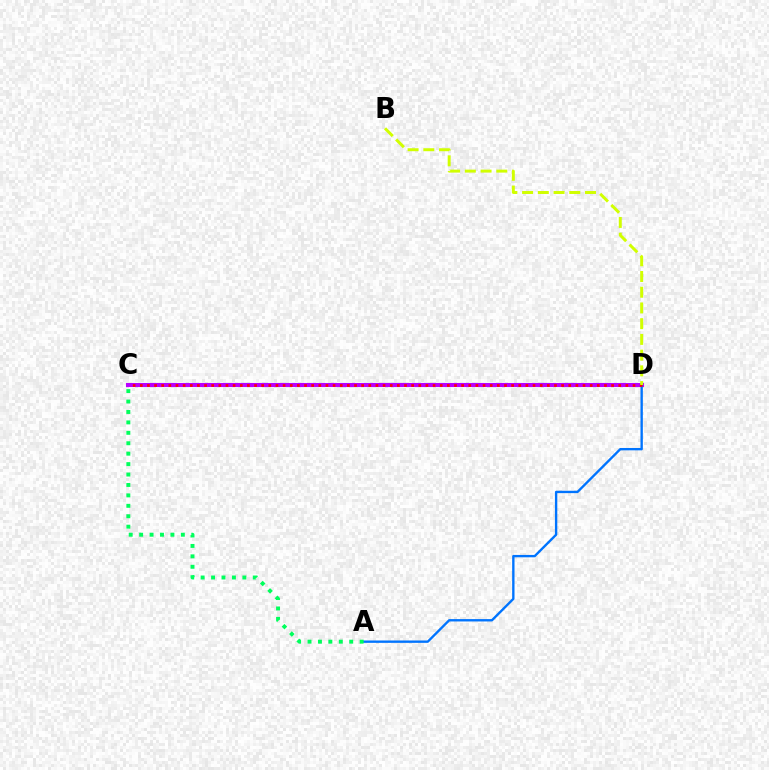{('C', 'D'): [{'color': '#b900ff', 'line_style': 'solid', 'thickness': 2.94}, {'color': '#ff0000', 'line_style': 'dotted', 'thickness': 1.94}], ('A', 'D'): [{'color': '#0074ff', 'line_style': 'solid', 'thickness': 1.7}], ('A', 'C'): [{'color': '#00ff5c', 'line_style': 'dotted', 'thickness': 2.83}], ('B', 'D'): [{'color': '#d1ff00', 'line_style': 'dashed', 'thickness': 2.14}]}